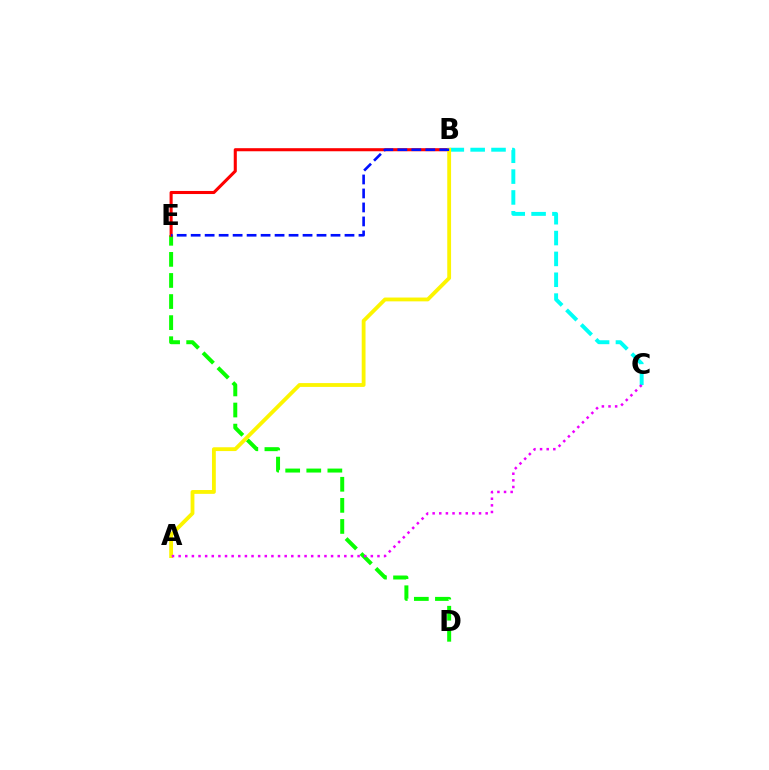{('D', 'E'): [{'color': '#08ff00', 'line_style': 'dashed', 'thickness': 2.86}], ('B', 'E'): [{'color': '#ff0000', 'line_style': 'solid', 'thickness': 2.22}, {'color': '#0010ff', 'line_style': 'dashed', 'thickness': 1.9}], ('B', 'C'): [{'color': '#00fff6', 'line_style': 'dashed', 'thickness': 2.83}], ('A', 'B'): [{'color': '#fcf500', 'line_style': 'solid', 'thickness': 2.75}], ('A', 'C'): [{'color': '#ee00ff', 'line_style': 'dotted', 'thickness': 1.8}]}